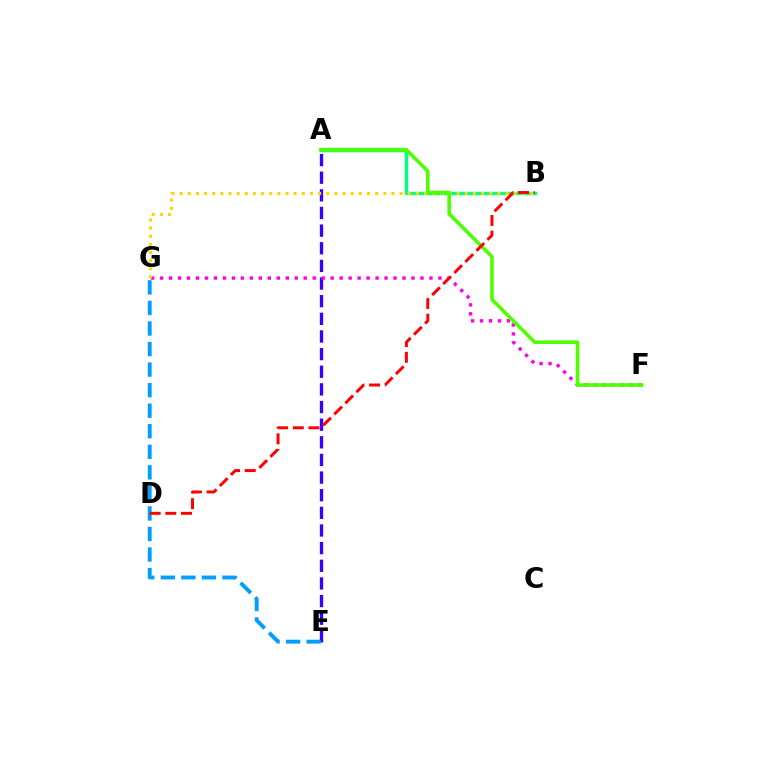{('A', 'E'): [{'color': '#3700ff', 'line_style': 'dashed', 'thickness': 2.4}], ('F', 'G'): [{'color': '#ff00ed', 'line_style': 'dotted', 'thickness': 2.44}], ('A', 'B'): [{'color': '#00ff86', 'line_style': 'solid', 'thickness': 2.5}], ('E', 'G'): [{'color': '#009eff', 'line_style': 'dashed', 'thickness': 2.79}], ('B', 'G'): [{'color': '#ffd500', 'line_style': 'dotted', 'thickness': 2.21}], ('A', 'F'): [{'color': '#4fff00', 'line_style': 'solid', 'thickness': 2.58}], ('B', 'D'): [{'color': '#ff0000', 'line_style': 'dashed', 'thickness': 2.13}]}